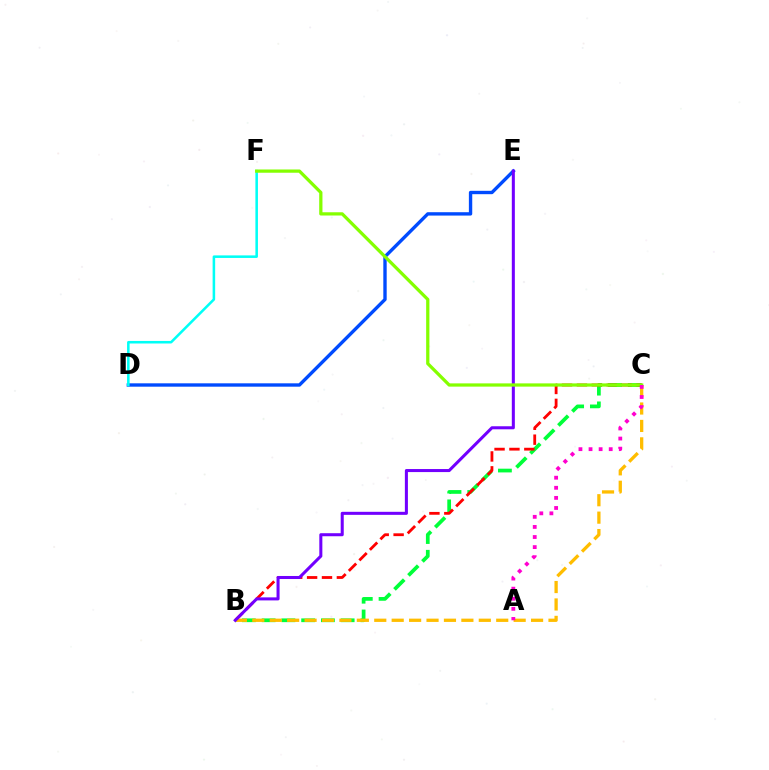{('B', 'C'): [{'color': '#00ff39', 'line_style': 'dashed', 'thickness': 2.68}, {'color': '#ff0000', 'line_style': 'dashed', 'thickness': 2.02}, {'color': '#ffbd00', 'line_style': 'dashed', 'thickness': 2.37}], ('D', 'E'): [{'color': '#004bff', 'line_style': 'solid', 'thickness': 2.42}], ('B', 'E'): [{'color': '#7200ff', 'line_style': 'solid', 'thickness': 2.19}], ('D', 'F'): [{'color': '#00fff6', 'line_style': 'solid', 'thickness': 1.83}], ('C', 'F'): [{'color': '#84ff00', 'line_style': 'solid', 'thickness': 2.34}], ('A', 'C'): [{'color': '#ff00cf', 'line_style': 'dotted', 'thickness': 2.74}]}